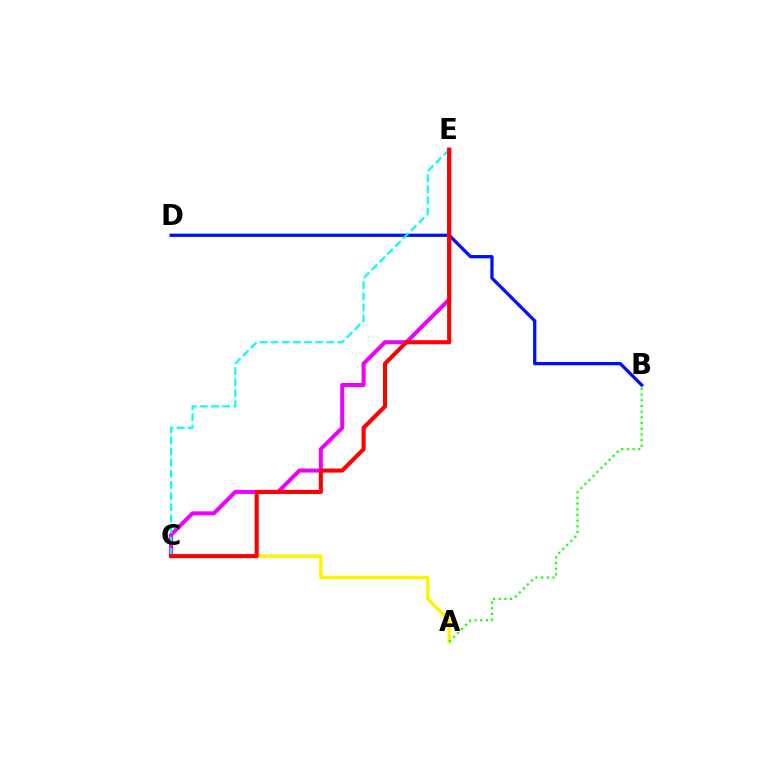{('B', 'D'): [{'color': '#0010ff', 'line_style': 'solid', 'thickness': 2.35}], ('C', 'E'): [{'color': '#ee00ff', 'line_style': 'solid', 'thickness': 2.88}, {'color': '#00fff6', 'line_style': 'dashed', 'thickness': 1.51}, {'color': '#ff0000', 'line_style': 'solid', 'thickness': 2.94}], ('A', 'C'): [{'color': '#fcf500', 'line_style': 'solid', 'thickness': 2.43}], ('A', 'B'): [{'color': '#08ff00', 'line_style': 'dotted', 'thickness': 1.55}]}